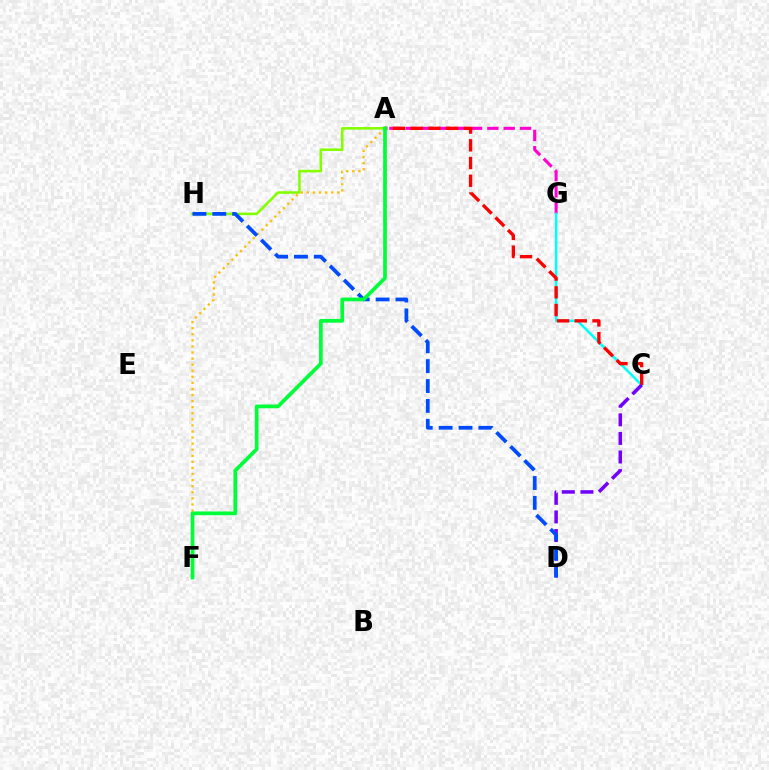{('A', 'G'): [{'color': '#ff00cf', 'line_style': 'dashed', 'thickness': 2.22}], ('C', 'G'): [{'color': '#00fff6', 'line_style': 'solid', 'thickness': 1.81}], ('A', 'F'): [{'color': '#ffbd00', 'line_style': 'dotted', 'thickness': 1.65}, {'color': '#00ff39', 'line_style': 'solid', 'thickness': 2.69}], ('A', 'C'): [{'color': '#ff0000', 'line_style': 'dashed', 'thickness': 2.41}], ('A', 'H'): [{'color': '#84ff00', 'line_style': 'solid', 'thickness': 1.87}], ('C', 'D'): [{'color': '#7200ff', 'line_style': 'dashed', 'thickness': 2.53}], ('D', 'H'): [{'color': '#004bff', 'line_style': 'dashed', 'thickness': 2.7}]}